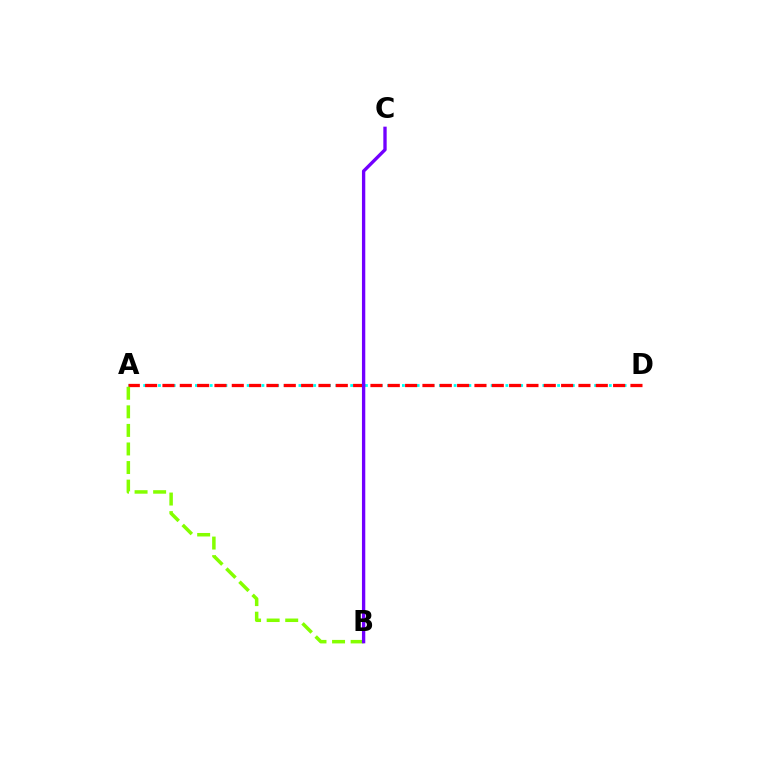{('A', 'D'): [{'color': '#00fff6', 'line_style': 'dotted', 'thickness': 2.01}, {'color': '#ff0000', 'line_style': 'dashed', 'thickness': 2.35}], ('A', 'B'): [{'color': '#84ff00', 'line_style': 'dashed', 'thickness': 2.52}], ('B', 'C'): [{'color': '#7200ff', 'line_style': 'solid', 'thickness': 2.4}]}